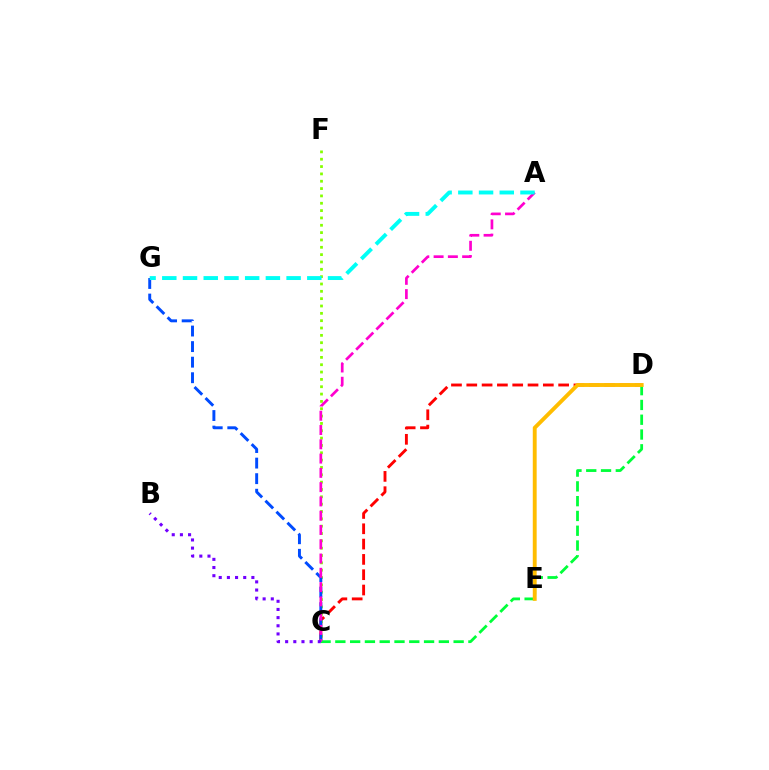{('C', 'D'): [{'color': '#ff0000', 'line_style': 'dashed', 'thickness': 2.08}, {'color': '#00ff39', 'line_style': 'dashed', 'thickness': 2.01}], ('C', 'F'): [{'color': '#84ff00', 'line_style': 'dotted', 'thickness': 1.99}], ('C', 'G'): [{'color': '#004bff', 'line_style': 'dashed', 'thickness': 2.11}], ('A', 'C'): [{'color': '#ff00cf', 'line_style': 'dashed', 'thickness': 1.94}], ('B', 'C'): [{'color': '#7200ff', 'line_style': 'dotted', 'thickness': 2.22}], ('A', 'G'): [{'color': '#00fff6', 'line_style': 'dashed', 'thickness': 2.81}], ('D', 'E'): [{'color': '#ffbd00', 'line_style': 'solid', 'thickness': 2.8}]}